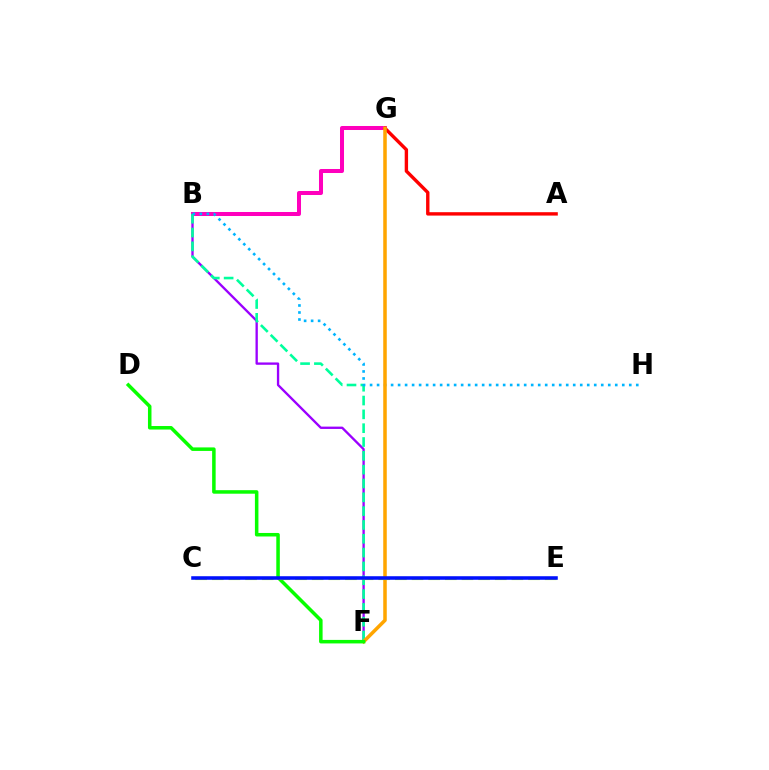{('B', 'F'): [{'color': '#9b00ff', 'line_style': 'solid', 'thickness': 1.68}, {'color': '#00ff9d', 'line_style': 'dashed', 'thickness': 1.88}], ('B', 'G'): [{'color': '#ff00bd', 'line_style': 'solid', 'thickness': 2.89}], ('B', 'H'): [{'color': '#00b5ff', 'line_style': 'dotted', 'thickness': 1.9}], ('A', 'G'): [{'color': '#ff0000', 'line_style': 'solid', 'thickness': 2.44}], ('F', 'G'): [{'color': '#ffa500', 'line_style': 'solid', 'thickness': 2.54}], ('D', 'F'): [{'color': '#08ff00', 'line_style': 'solid', 'thickness': 2.53}], ('C', 'E'): [{'color': '#b3ff00', 'line_style': 'dashed', 'thickness': 2.26}, {'color': '#0010ff', 'line_style': 'solid', 'thickness': 2.56}]}